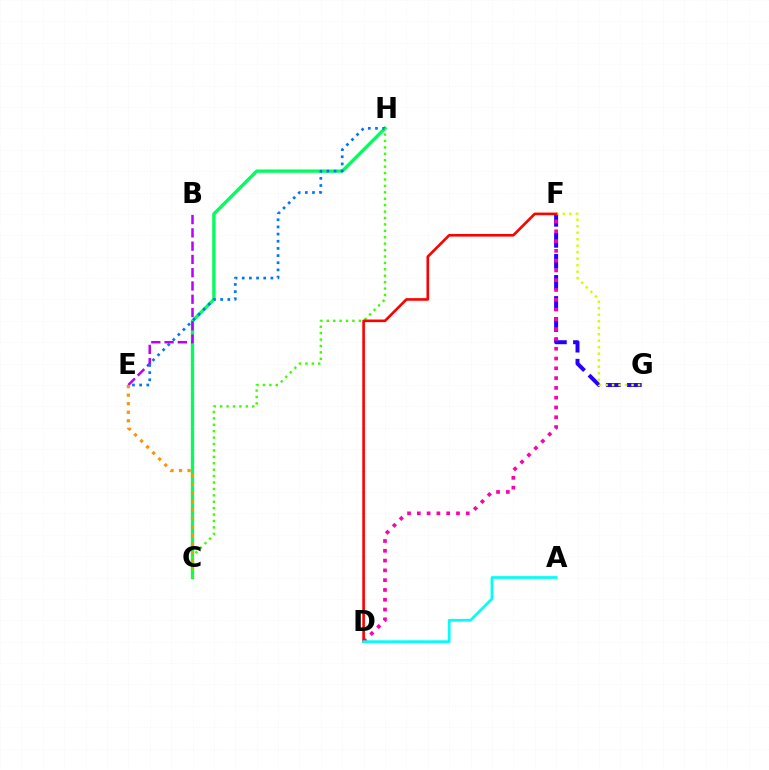{('F', 'G'): [{'color': '#2500ff', 'line_style': 'dashed', 'thickness': 2.86}, {'color': '#d1ff00', 'line_style': 'dotted', 'thickness': 1.76}], ('C', 'H'): [{'color': '#00ff5c', 'line_style': 'solid', 'thickness': 2.38}, {'color': '#3dff00', 'line_style': 'dotted', 'thickness': 1.74}], ('B', 'E'): [{'color': '#b900ff', 'line_style': 'dashed', 'thickness': 1.8}], ('C', 'E'): [{'color': '#ff9400', 'line_style': 'dotted', 'thickness': 2.32}], ('D', 'F'): [{'color': '#ff00ac', 'line_style': 'dotted', 'thickness': 2.66}, {'color': '#ff0000', 'line_style': 'solid', 'thickness': 1.9}], ('E', 'H'): [{'color': '#0074ff', 'line_style': 'dotted', 'thickness': 1.95}], ('A', 'D'): [{'color': '#00fff6', 'line_style': 'solid', 'thickness': 1.97}]}